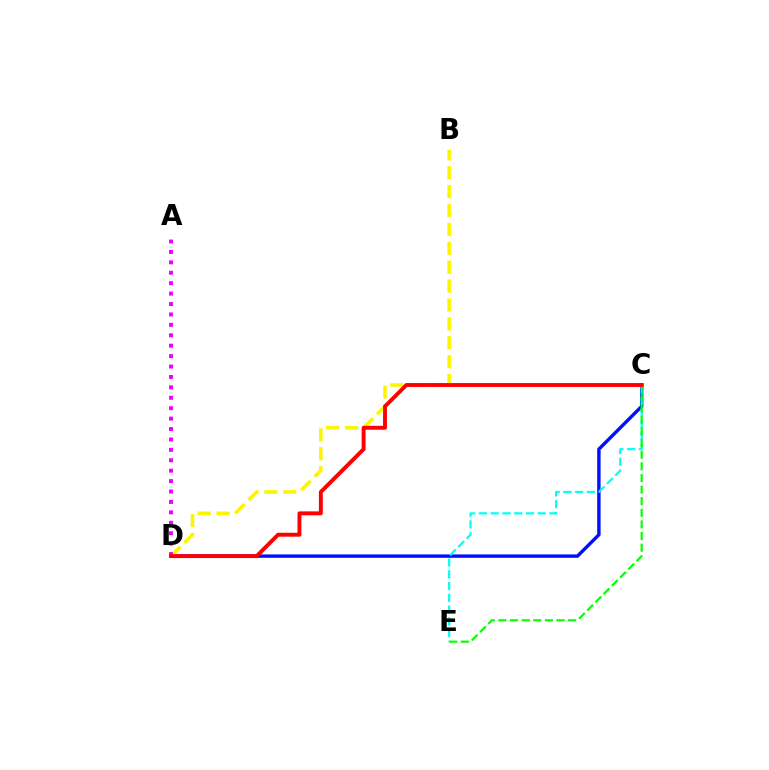{('C', 'D'): [{'color': '#0010ff', 'line_style': 'solid', 'thickness': 2.45}, {'color': '#ff0000', 'line_style': 'solid', 'thickness': 2.81}], ('C', 'E'): [{'color': '#00fff6', 'line_style': 'dashed', 'thickness': 1.6}, {'color': '#08ff00', 'line_style': 'dashed', 'thickness': 1.58}], ('B', 'D'): [{'color': '#fcf500', 'line_style': 'dashed', 'thickness': 2.57}], ('A', 'D'): [{'color': '#ee00ff', 'line_style': 'dotted', 'thickness': 2.83}]}